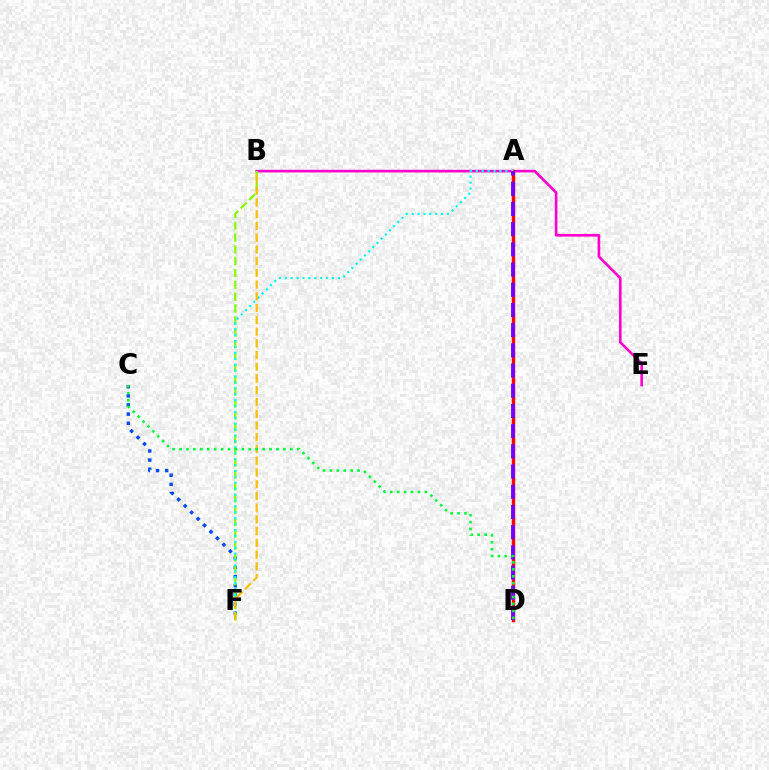{('C', 'F'): [{'color': '#004bff', 'line_style': 'dotted', 'thickness': 2.48}], ('B', 'E'): [{'color': '#ff00cf', 'line_style': 'solid', 'thickness': 1.9}], ('B', 'F'): [{'color': '#84ff00', 'line_style': 'dashed', 'thickness': 1.61}, {'color': '#ffbd00', 'line_style': 'dashed', 'thickness': 1.59}], ('A', 'D'): [{'color': '#ff0000', 'line_style': 'solid', 'thickness': 2.47}, {'color': '#7200ff', 'line_style': 'dashed', 'thickness': 2.74}], ('A', 'F'): [{'color': '#00fff6', 'line_style': 'dotted', 'thickness': 1.6}], ('C', 'D'): [{'color': '#00ff39', 'line_style': 'dotted', 'thickness': 1.88}]}